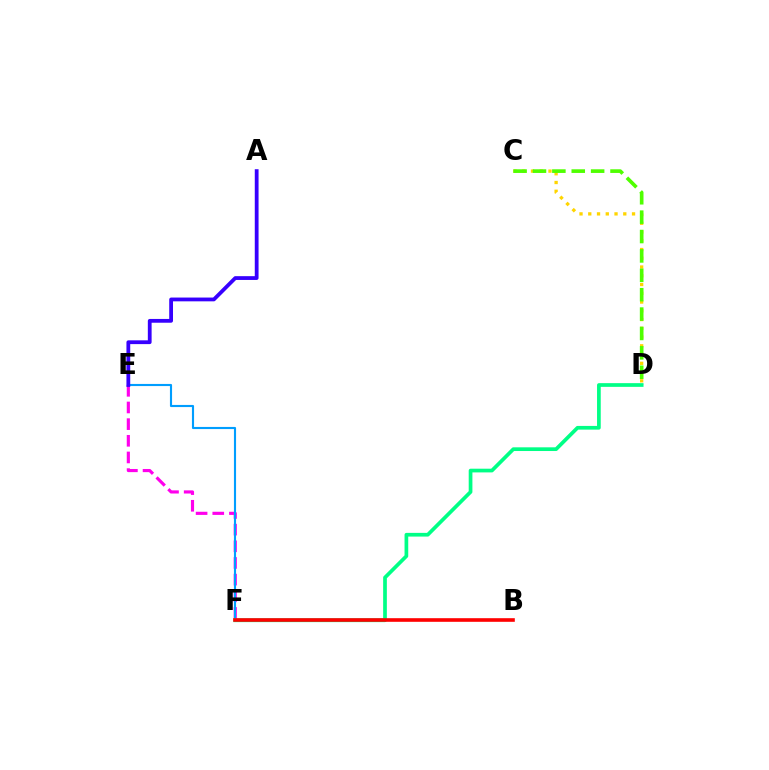{('C', 'D'): [{'color': '#ffd500', 'line_style': 'dotted', 'thickness': 2.38}, {'color': '#4fff00', 'line_style': 'dashed', 'thickness': 2.63}], ('E', 'F'): [{'color': '#ff00ed', 'line_style': 'dashed', 'thickness': 2.26}, {'color': '#009eff', 'line_style': 'solid', 'thickness': 1.53}], ('A', 'E'): [{'color': '#3700ff', 'line_style': 'solid', 'thickness': 2.73}], ('D', 'F'): [{'color': '#00ff86', 'line_style': 'solid', 'thickness': 2.67}], ('B', 'F'): [{'color': '#ff0000', 'line_style': 'solid', 'thickness': 2.6}]}